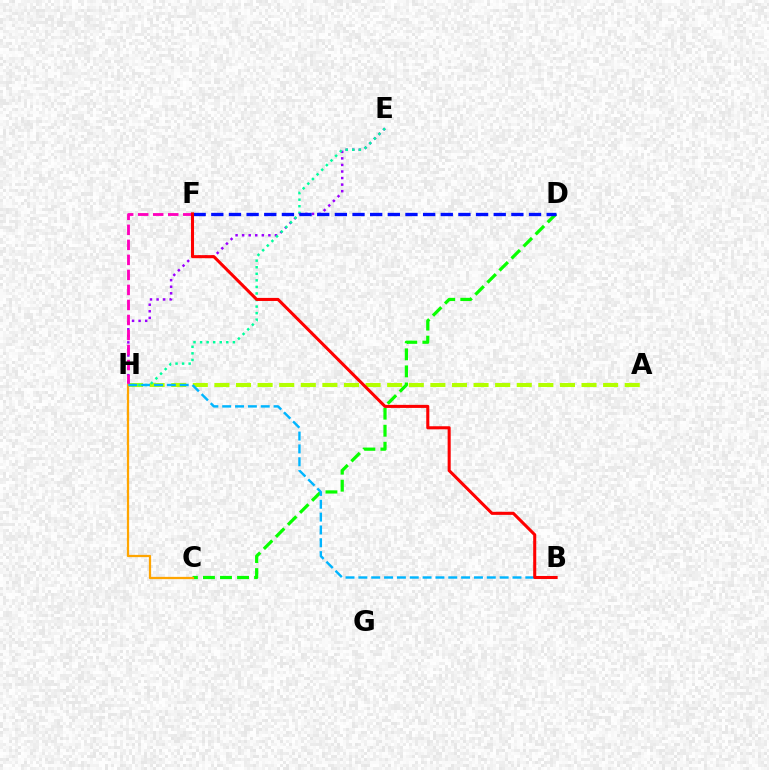{('E', 'H'): [{'color': '#9b00ff', 'line_style': 'dotted', 'thickness': 1.78}, {'color': '#00ff9d', 'line_style': 'dotted', 'thickness': 1.78}], ('A', 'H'): [{'color': '#b3ff00', 'line_style': 'dashed', 'thickness': 2.93}], ('F', 'H'): [{'color': '#ff00bd', 'line_style': 'dashed', 'thickness': 2.04}], ('C', 'D'): [{'color': '#08ff00', 'line_style': 'dashed', 'thickness': 2.32}], ('C', 'H'): [{'color': '#ffa500', 'line_style': 'solid', 'thickness': 1.63}], ('D', 'F'): [{'color': '#0010ff', 'line_style': 'dashed', 'thickness': 2.4}], ('B', 'H'): [{'color': '#00b5ff', 'line_style': 'dashed', 'thickness': 1.74}], ('B', 'F'): [{'color': '#ff0000', 'line_style': 'solid', 'thickness': 2.2}]}